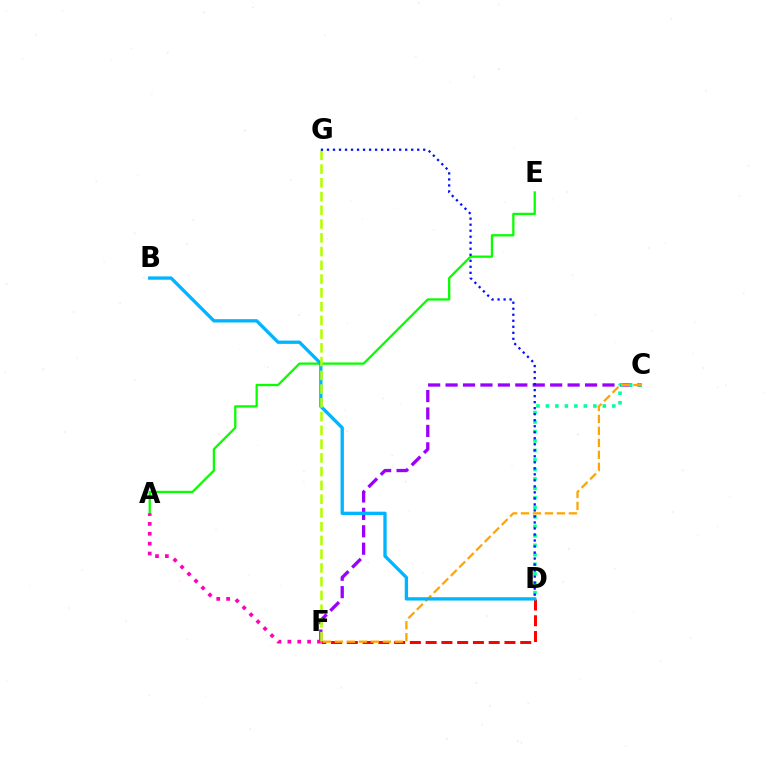{('C', 'F'): [{'color': '#9b00ff', 'line_style': 'dashed', 'thickness': 2.37}, {'color': '#ffa500', 'line_style': 'dashed', 'thickness': 1.63}], ('D', 'F'): [{'color': '#ff0000', 'line_style': 'dashed', 'thickness': 2.14}], ('A', 'E'): [{'color': '#08ff00', 'line_style': 'solid', 'thickness': 1.65}], ('A', 'F'): [{'color': '#ff00bd', 'line_style': 'dotted', 'thickness': 2.68}], ('C', 'D'): [{'color': '#00ff9d', 'line_style': 'dotted', 'thickness': 2.58}], ('B', 'D'): [{'color': '#00b5ff', 'line_style': 'solid', 'thickness': 2.39}], ('F', 'G'): [{'color': '#b3ff00', 'line_style': 'dashed', 'thickness': 1.87}], ('D', 'G'): [{'color': '#0010ff', 'line_style': 'dotted', 'thickness': 1.63}]}